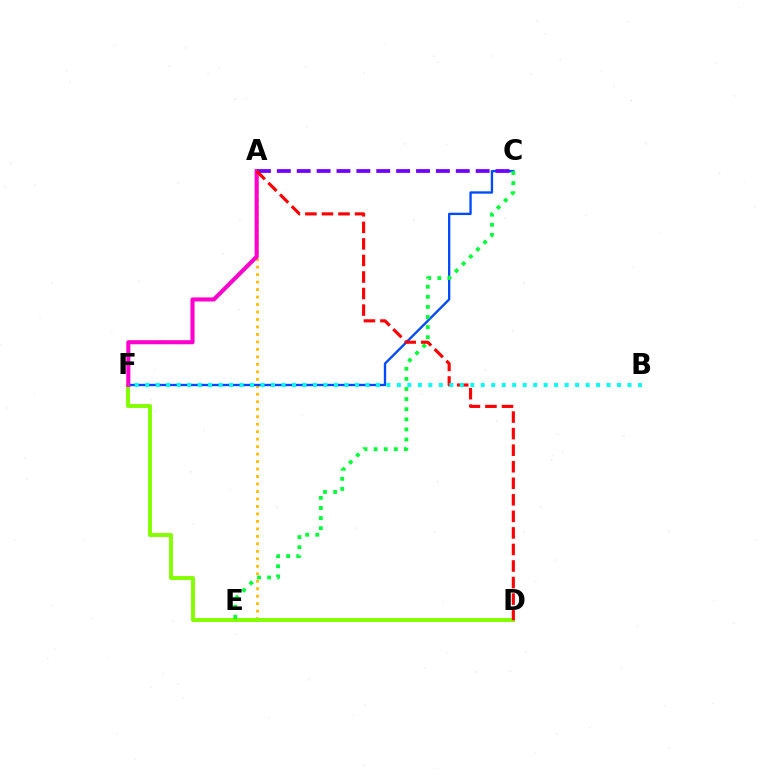{('A', 'E'): [{'color': '#ffbd00', 'line_style': 'dotted', 'thickness': 2.03}], ('C', 'F'): [{'color': '#004bff', 'line_style': 'solid', 'thickness': 1.69}], ('D', 'F'): [{'color': '#84ff00', 'line_style': 'solid', 'thickness': 2.84}], ('A', 'F'): [{'color': '#ff00cf', 'line_style': 'solid', 'thickness': 2.94}], ('A', 'C'): [{'color': '#7200ff', 'line_style': 'dashed', 'thickness': 2.7}], ('C', 'E'): [{'color': '#00ff39', 'line_style': 'dotted', 'thickness': 2.75}], ('A', 'D'): [{'color': '#ff0000', 'line_style': 'dashed', 'thickness': 2.25}], ('B', 'F'): [{'color': '#00fff6', 'line_style': 'dotted', 'thickness': 2.85}]}